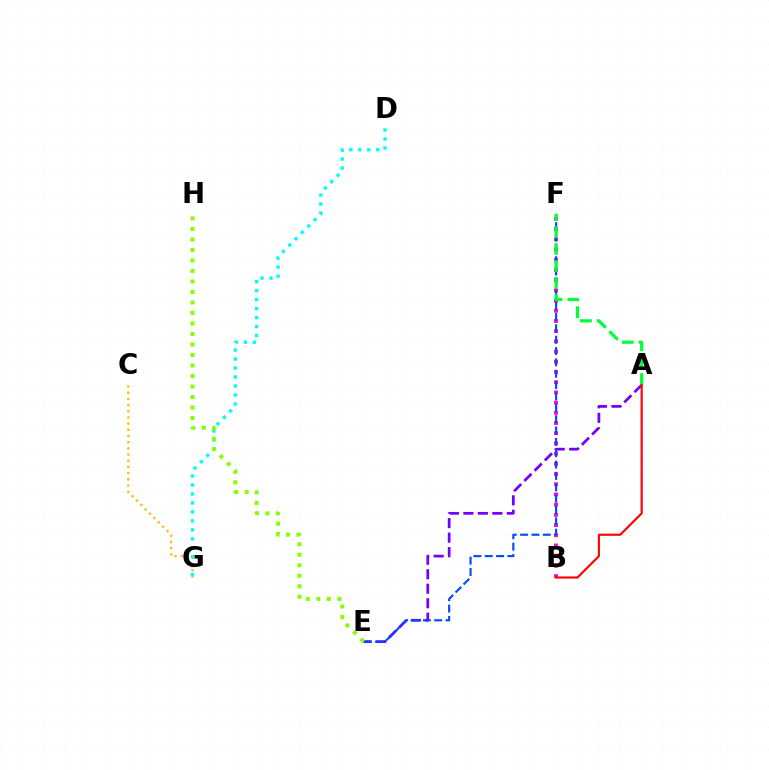{('C', 'G'): [{'color': '#ffbd00', 'line_style': 'dotted', 'thickness': 1.68}], ('A', 'E'): [{'color': '#7200ff', 'line_style': 'dashed', 'thickness': 1.97}], ('B', 'F'): [{'color': '#ff00cf', 'line_style': 'dotted', 'thickness': 2.77}], ('E', 'F'): [{'color': '#004bff', 'line_style': 'dashed', 'thickness': 1.54}], ('A', 'F'): [{'color': '#00ff39', 'line_style': 'dashed', 'thickness': 2.3}], ('D', 'G'): [{'color': '#00fff6', 'line_style': 'dotted', 'thickness': 2.44}], ('A', 'B'): [{'color': '#ff0000', 'line_style': 'solid', 'thickness': 1.54}], ('E', 'H'): [{'color': '#84ff00', 'line_style': 'dotted', 'thickness': 2.85}]}